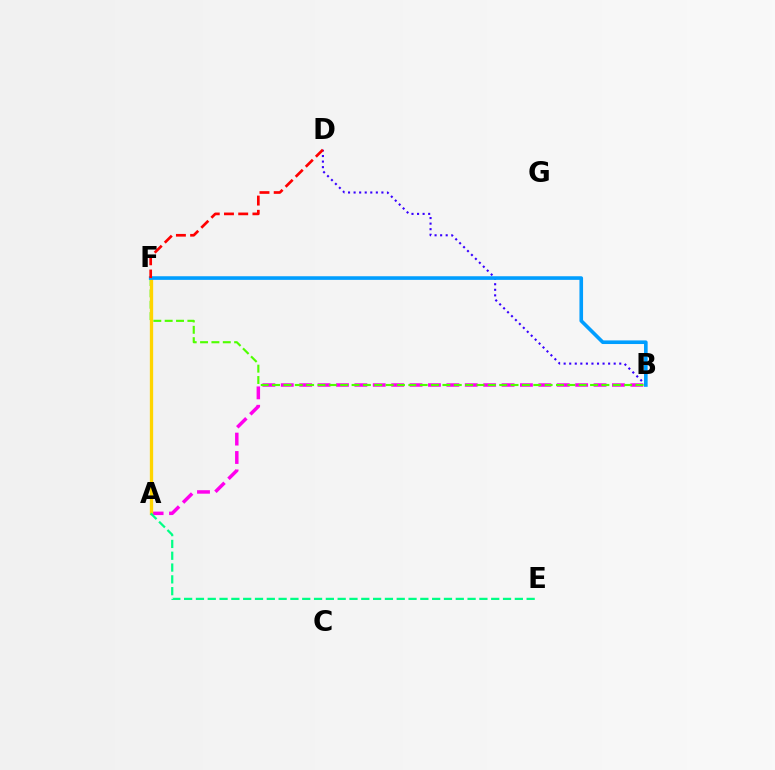{('A', 'B'): [{'color': '#ff00ed', 'line_style': 'dashed', 'thickness': 2.5}], ('B', 'D'): [{'color': '#3700ff', 'line_style': 'dotted', 'thickness': 1.51}], ('B', 'F'): [{'color': '#4fff00', 'line_style': 'dashed', 'thickness': 1.54}, {'color': '#009eff', 'line_style': 'solid', 'thickness': 2.61}], ('A', 'F'): [{'color': '#ffd500', 'line_style': 'solid', 'thickness': 2.37}], ('A', 'E'): [{'color': '#00ff86', 'line_style': 'dashed', 'thickness': 1.6}], ('D', 'F'): [{'color': '#ff0000', 'line_style': 'dashed', 'thickness': 1.93}]}